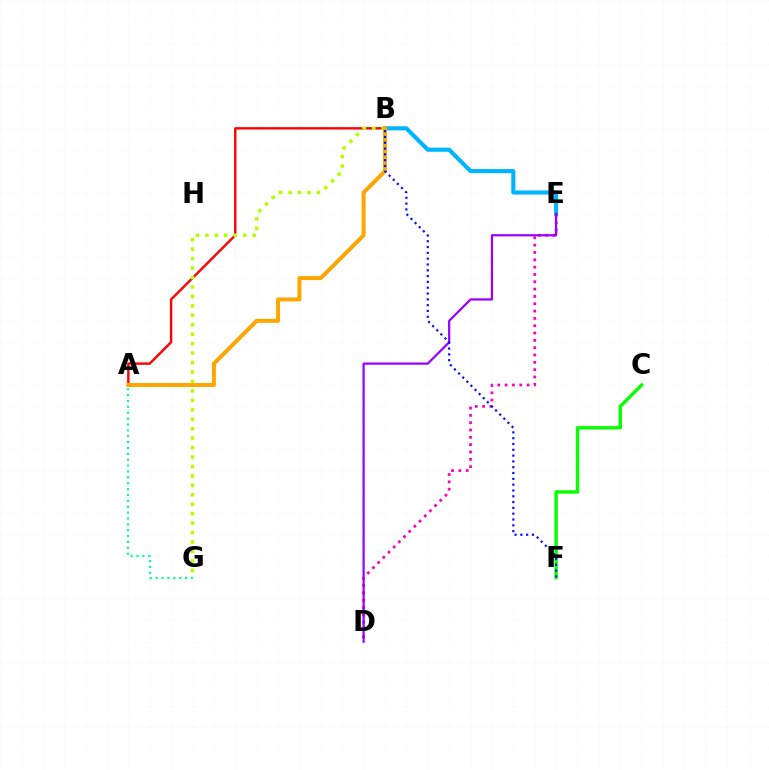{('C', 'F'): [{'color': '#08ff00', 'line_style': 'solid', 'thickness': 2.44}], ('A', 'B'): [{'color': '#ff0000', 'line_style': 'solid', 'thickness': 1.73}, {'color': '#ffa500', 'line_style': 'solid', 'thickness': 2.86}], ('A', 'G'): [{'color': '#00ff9d', 'line_style': 'dotted', 'thickness': 1.6}], ('B', 'G'): [{'color': '#b3ff00', 'line_style': 'dotted', 'thickness': 2.57}], ('B', 'E'): [{'color': '#00b5ff', 'line_style': 'solid', 'thickness': 2.96}], ('D', 'E'): [{'color': '#ff00bd', 'line_style': 'dotted', 'thickness': 1.99}, {'color': '#9b00ff', 'line_style': 'solid', 'thickness': 1.61}], ('B', 'F'): [{'color': '#0010ff', 'line_style': 'dotted', 'thickness': 1.58}]}